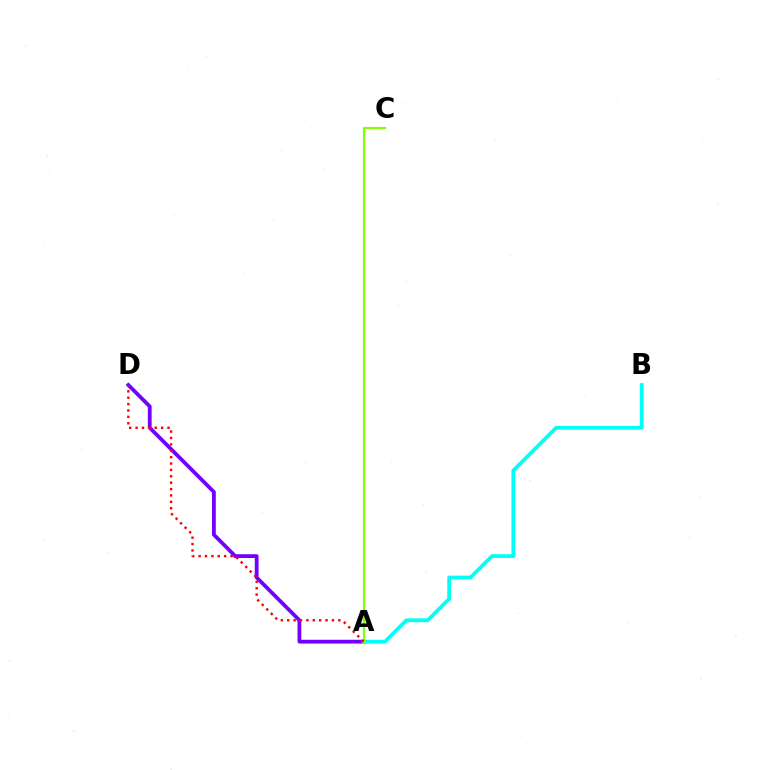{('A', 'D'): [{'color': '#7200ff', 'line_style': 'solid', 'thickness': 2.73}, {'color': '#ff0000', 'line_style': 'dotted', 'thickness': 1.74}], ('A', 'B'): [{'color': '#00fff6', 'line_style': 'solid', 'thickness': 2.73}], ('A', 'C'): [{'color': '#84ff00', 'line_style': 'solid', 'thickness': 1.56}]}